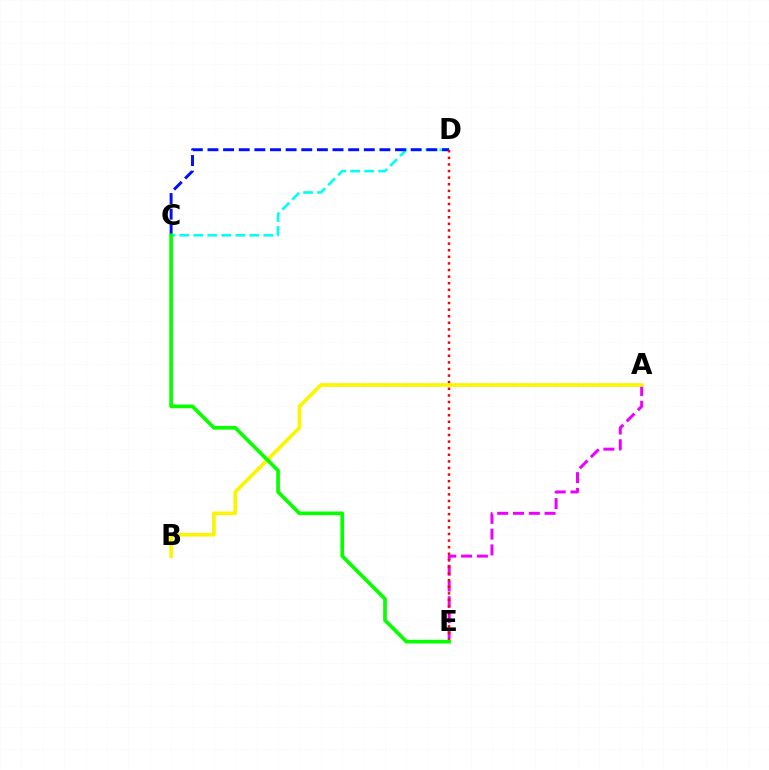{('A', 'E'): [{'color': '#ee00ff', 'line_style': 'dashed', 'thickness': 2.14}], ('C', 'D'): [{'color': '#00fff6', 'line_style': 'dashed', 'thickness': 1.9}, {'color': '#0010ff', 'line_style': 'dashed', 'thickness': 2.12}], ('D', 'E'): [{'color': '#ff0000', 'line_style': 'dotted', 'thickness': 1.79}], ('A', 'B'): [{'color': '#fcf500', 'line_style': 'solid', 'thickness': 2.64}], ('C', 'E'): [{'color': '#08ff00', 'line_style': 'solid', 'thickness': 2.65}]}